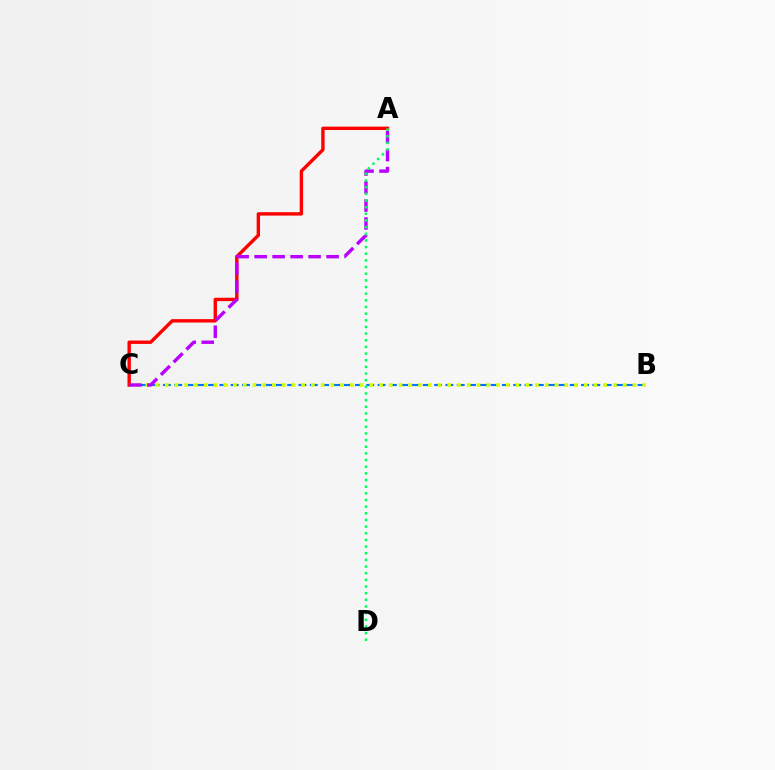{('B', 'C'): [{'color': '#0074ff', 'line_style': 'dashed', 'thickness': 1.54}, {'color': '#d1ff00', 'line_style': 'dotted', 'thickness': 2.65}], ('A', 'C'): [{'color': '#ff0000', 'line_style': 'solid', 'thickness': 2.44}, {'color': '#b900ff', 'line_style': 'dashed', 'thickness': 2.44}], ('A', 'D'): [{'color': '#00ff5c', 'line_style': 'dotted', 'thickness': 1.81}]}